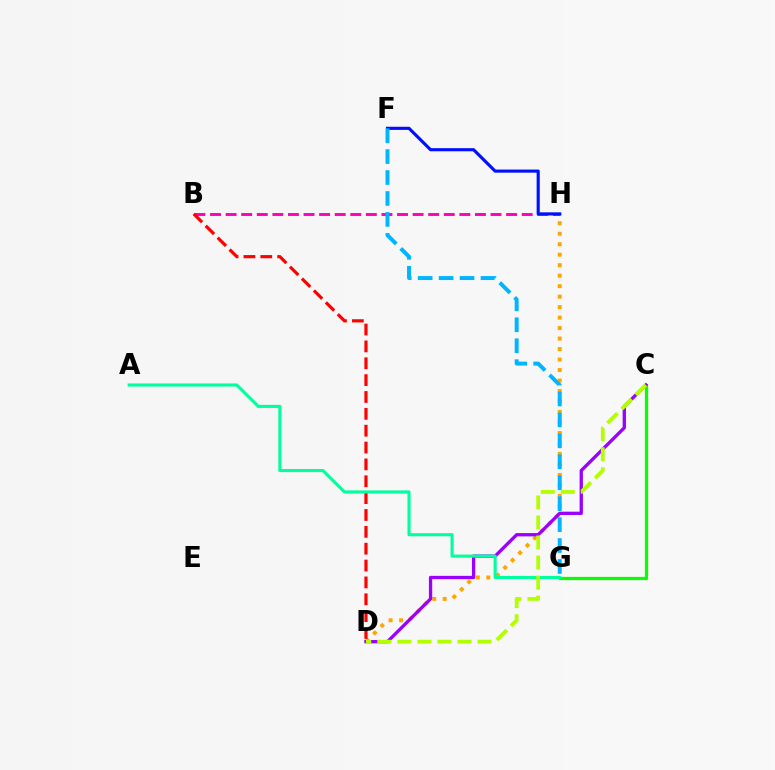{('B', 'H'): [{'color': '#ff00bd', 'line_style': 'dashed', 'thickness': 2.12}], ('D', 'H'): [{'color': '#ffa500', 'line_style': 'dotted', 'thickness': 2.85}], ('C', 'G'): [{'color': '#08ff00', 'line_style': 'solid', 'thickness': 2.33}], ('B', 'D'): [{'color': '#ff0000', 'line_style': 'dashed', 'thickness': 2.29}], ('F', 'H'): [{'color': '#0010ff', 'line_style': 'solid', 'thickness': 2.25}], ('F', 'G'): [{'color': '#00b5ff', 'line_style': 'dashed', 'thickness': 2.84}], ('C', 'D'): [{'color': '#9b00ff', 'line_style': 'solid', 'thickness': 2.38}, {'color': '#b3ff00', 'line_style': 'dashed', 'thickness': 2.72}], ('A', 'G'): [{'color': '#00ff9d', 'line_style': 'solid', 'thickness': 2.23}]}